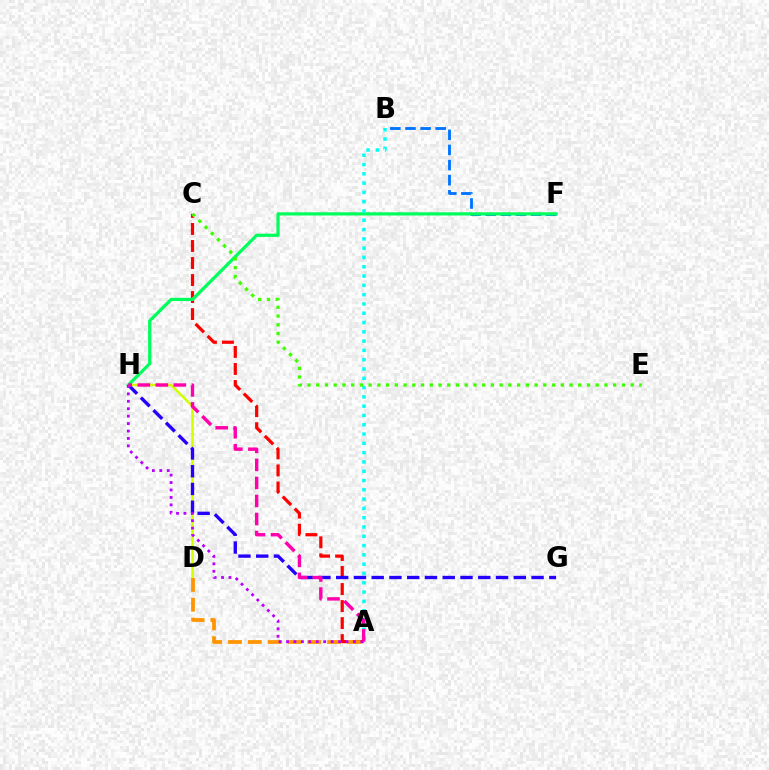{('A', 'C'): [{'color': '#ff0000', 'line_style': 'dashed', 'thickness': 2.31}], ('D', 'H'): [{'color': '#d1ff00', 'line_style': 'solid', 'thickness': 1.81}], ('B', 'F'): [{'color': '#0074ff', 'line_style': 'dashed', 'thickness': 2.05}], ('F', 'H'): [{'color': '#00ff5c', 'line_style': 'solid', 'thickness': 2.33}], ('A', 'B'): [{'color': '#00fff6', 'line_style': 'dotted', 'thickness': 2.53}], ('G', 'H'): [{'color': '#2500ff', 'line_style': 'dashed', 'thickness': 2.41}], ('A', 'D'): [{'color': '#ff9400', 'line_style': 'dashed', 'thickness': 2.69}], ('A', 'H'): [{'color': '#b900ff', 'line_style': 'dotted', 'thickness': 2.02}, {'color': '#ff00ac', 'line_style': 'dashed', 'thickness': 2.45}], ('C', 'E'): [{'color': '#3dff00', 'line_style': 'dotted', 'thickness': 2.37}]}